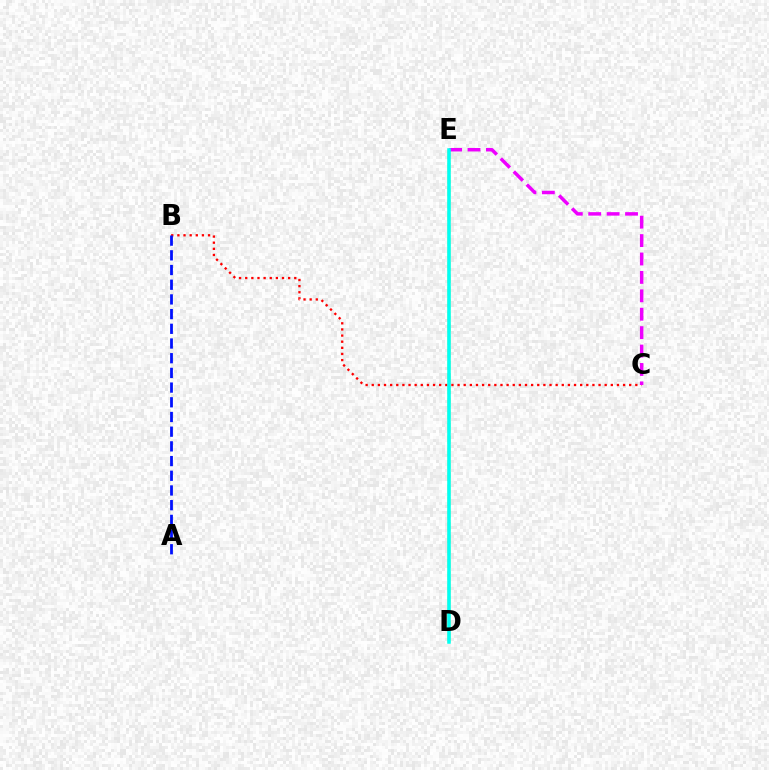{('D', 'E'): [{'color': '#08ff00', 'line_style': 'dashed', 'thickness': 1.68}, {'color': '#fcf500', 'line_style': 'solid', 'thickness': 1.69}, {'color': '#00fff6', 'line_style': 'solid', 'thickness': 2.54}], ('B', 'C'): [{'color': '#ff0000', 'line_style': 'dotted', 'thickness': 1.67}], ('C', 'E'): [{'color': '#ee00ff', 'line_style': 'dashed', 'thickness': 2.5}], ('A', 'B'): [{'color': '#0010ff', 'line_style': 'dashed', 'thickness': 2.0}]}